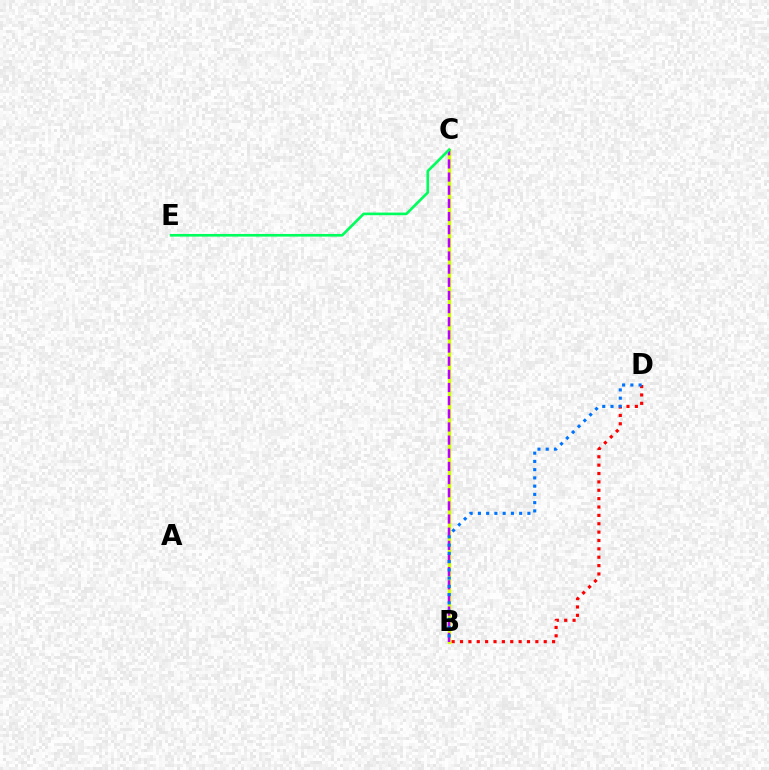{('B', 'C'): [{'color': '#d1ff00', 'line_style': 'solid', 'thickness': 2.41}, {'color': '#b900ff', 'line_style': 'dashed', 'thickness': 1.79}], ('B', 'D'): [{'color': '#ff0000', 'line_style': 'dotted', 'thickness': 2.27}, {'color': '#0074ff', 'line_style': 'dotted', 'thickness': 2.24}], ('C', 'E'): [{'color': '#00ff5c', 'line_style': 'solid', 'thickness': 1.91}]}